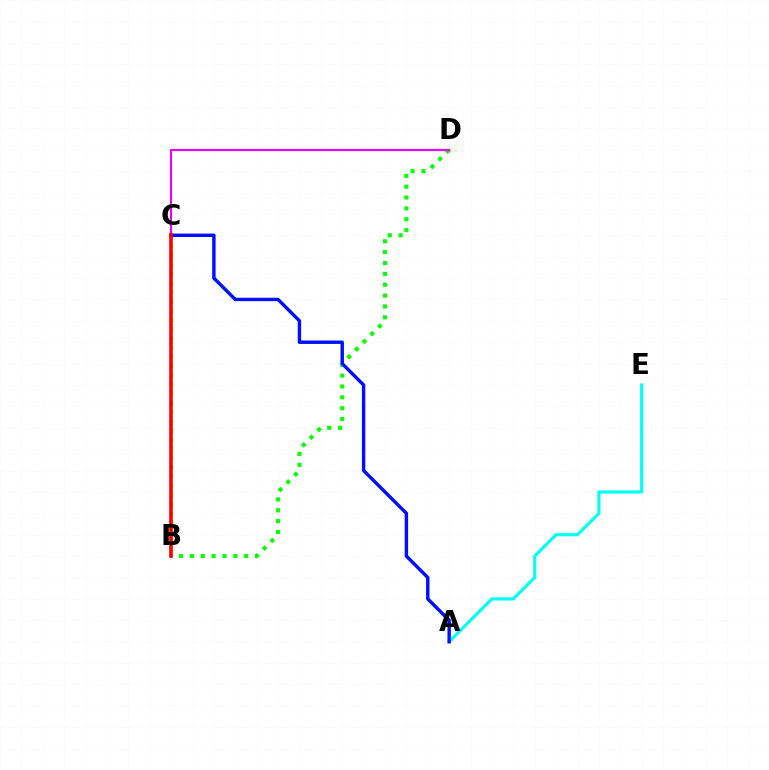{('B', 'D'): [{'color': '#08ff00', 'line_style': 'dotted', 'thickness': 2.95}], ('C', 'D'): [{'color': '#ee00ff', 'line_style': 'solid', 'thickness': 1.54}], ('B', 'C'): [{'color': '#fcf500', 'line_style': 'dotted', 'thickness': 2.5}, {'color': '#ff0000', 'line_style': 'solid', 'thickness': 2.63}], ('A', 'E'): [{'color': '#00fff6', 'line_style': 'solid', 'thickness': 2.26}], ('A', 'C'): [{'color': '#0010ff', 'line_style': 'solid', 'thickness': 2.46}]}